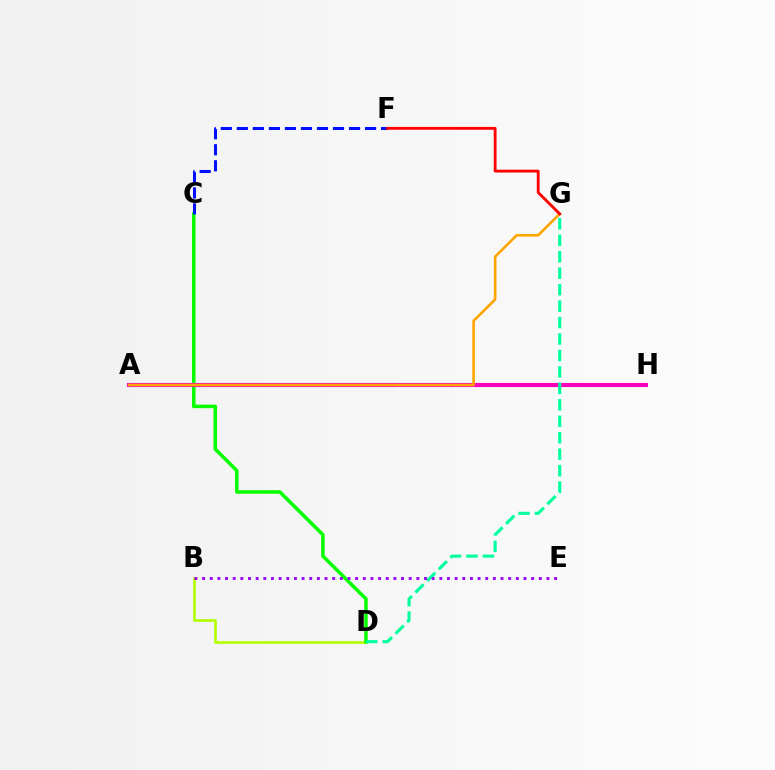{('B', 'D'): [{'color': '#b3ff00', 'line_style': 'solid', 'thickness': 1.92}], ('C', 'D'): [{'color': '#08ff00', 'line_style': 'solid', 'thickness': 2.54}], ('A', 'H'): [{'color': '#00b5ff', 'line_style': 'dotted', 'thickness': 2.27}, {'color': '#ff00bd', 'line_style': 'solid', 'thickness': 2.94}], ('D', 'G'): [{'color': '#00ff9d', 'line_style': 'dashed', 'thickness': 2.24}], ('C', 'F'): [{'color': '#0010ff', 'line_style': 'dashed', 'thickness': 2.18}], ('A', 'G'): [{'color': '#ffa500', 'line_style': 'solid', 'thickness': 1.89}], ('B', 'E'): [{'color': '#9b00ff', 'line_style': 'dotted', 'thickness': 2.08}], ('F', 'G'): [{'color': '#ff0000', 'line_style': 'solid', 'thickness': 2.04}]}